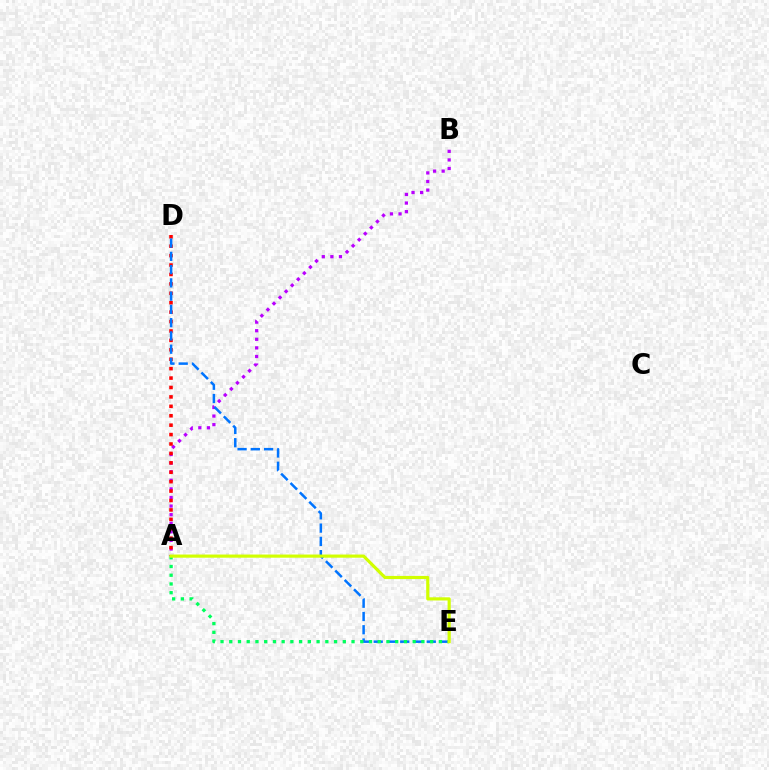{('A', 'B'): [{'color': '#b900ff', 'line_style': 'dotted', 'thickness': 2.33}], ('A', 'D'): [{'color': '#ff0000', 'line_style': 'dotted', 'thickness': 2.56}], ('D', 'E'): [{'color': '#0074ff', 'line_style': 'dashed', 'thickness': 1.8}], ('A', 'E'): [{'color': '#00ff5c', 'line_style': 'dotted', 'thickness': 2.37}, {'color': '#d1ff00', 'line_style': 'solid', 'thickness': 2.27}]}